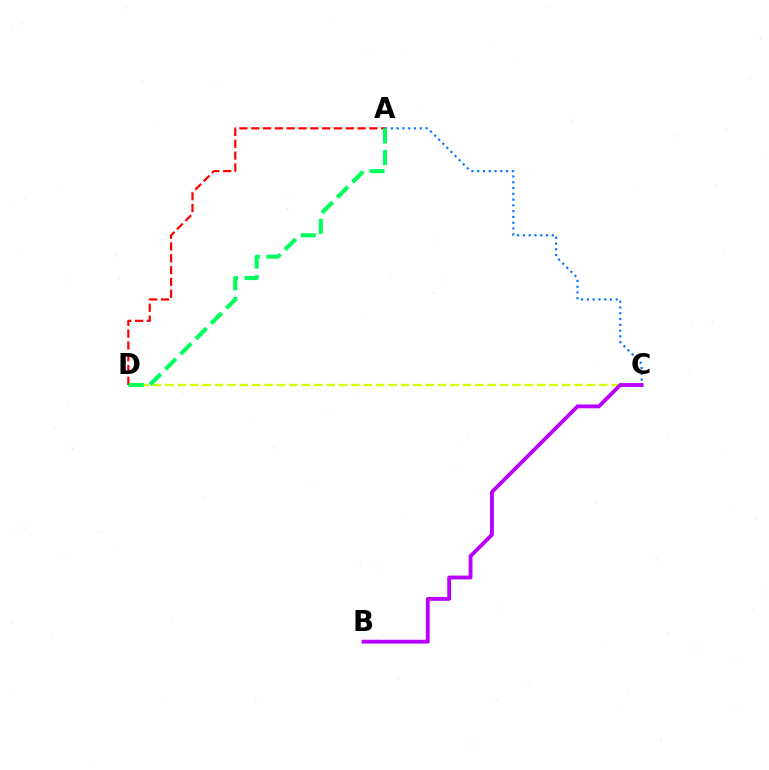{('C', 'D'): [{'color': '#d1ff00', 'line_style': 'dashed', 'thickness': 1.68}], ('A', 'C'): [{'color': '#0074ff', 'line_style': 'dotted', 'thickness': 1.57}], ('A', 'D'): [{'color': '#ff0000', 'line_style': 'dashed', 'thickness': 1.6}, {'color': '#00ff5c', 'line_style': 'dashed', 'thickness': 2.93}], ('B', 'C'): [{'color': '#b900ff', 'line_style': 'solid', 'thickness': 2.76}]}